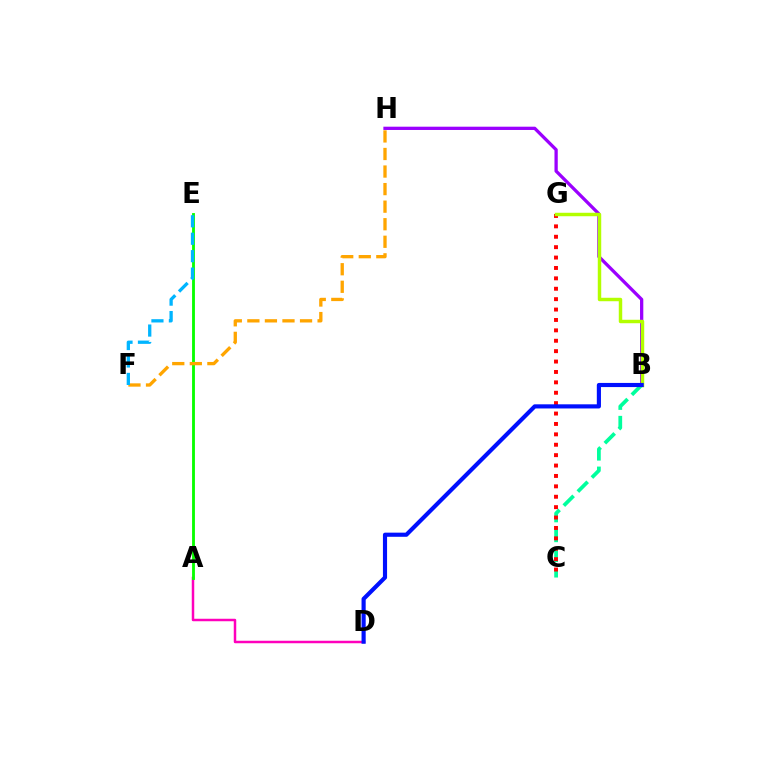{('A', 'D'): [{'color': '#ff00bd', 'line_style': 'solid', 'thickness': 1.79}], ('B', 'H'): [{'color': '#9b00ff', 'line_style': 'solid', 'thickness': 2.36}], ('A', 'E'): [{'color': '#08ff00', 'line_style': 'solid', 'thickness': 2.05}], ('B', 'C'): [{'color': '#00ff9d', 'line_style': 'dashed', 'thickness': 2.7}], ('F', 'H'): [{'color': '#ffa500', 'line_style': 'dashed', 'thickness': 2.39}], ('C', 'G'): [{'color': '#ff0000', 'line_style': 'dotted', 'thickness': 2.83}], ('E', 'F'): [{'color': '#00b5ff', 'line_style': 'dashed', 'thickness': 2.37}], ('B', 'G'): [{'color': '#b3ff00', 'line_style': 'solid', 'thickness': 2.48}], ('B', 'D'): [{'color': '#0010ff', 'line_style': 'solid', 'thickness': 2.98}]}